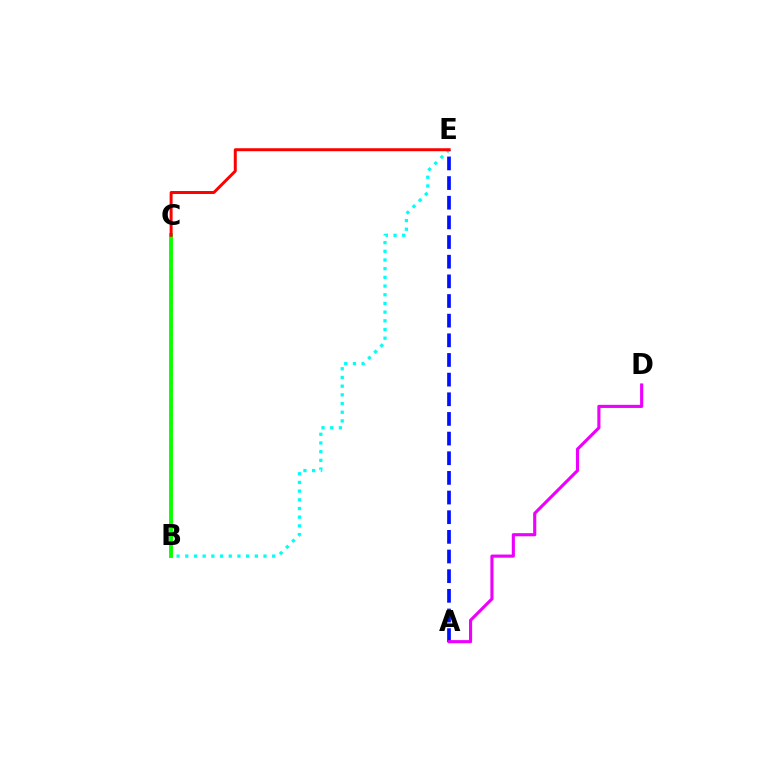{('B', 'C'): [{'color': '#fcf500', 'line_style': 'dotted', 'thickness': 2.2}, {'color': '#08ff00', 'line_style': 'solid', 'thickness': 2.77}], ('A', 'E'): [{'color': '#0010ff', 'line_style': 'dashed', 'thickness': 2.67}], ('B', 'E'): [{'color': '#00fff6', 'line_style': 'dotted', 'thickness': 2.36}], ('C', 'E'): [{'color': '#ff0000', 'line_style': 'solid', 'thickness': 2.14}], ('A', 'D'): [{'color': '#ee00ff', 'line_style': 'solid', 'thickness': 2.25}]}